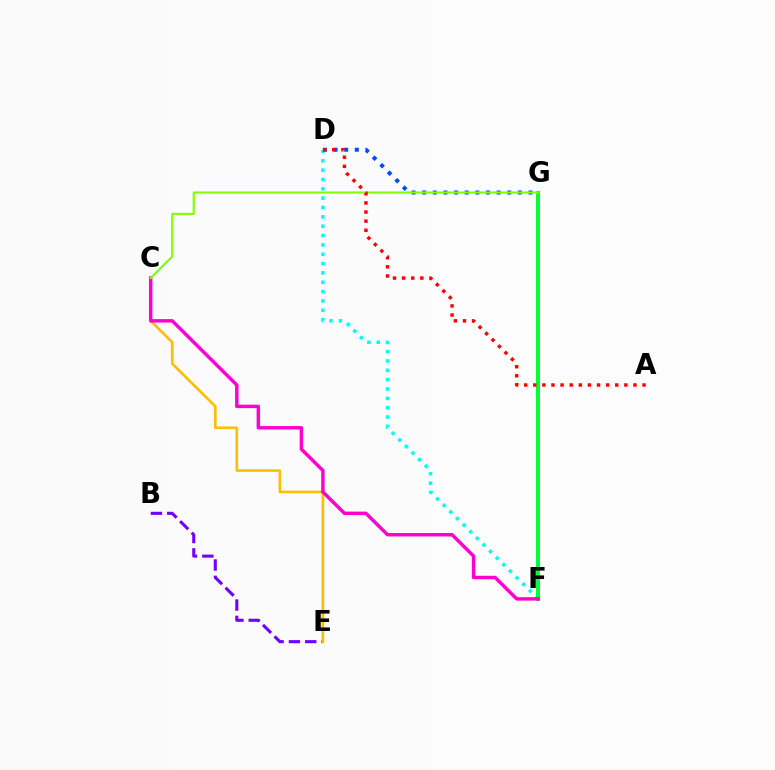{('B', 'E'): [{'color': '#7200ff', 'line_style': 'dashed', 'thickness': 2.22}], ('D', 'F'): [{'color': '#00fff6', 'line_style': 'dotted', 'thickness': 2.54}], ('C', 'E'): [{'color': '#ffbd00', 'line_style': 'solid', 'thickness': 1.88}], ('D', 'G'): [{'color': '#004bff', 'line_style': 'dotted', 'thickness': 2.89}], ('F', 'G'): [{'color': '#00ff39', 'line_style': 'solid', 'thickness': 2.91}], ('C', 'F'): [{'color': '#ff00cf', 'line_style': 'solid', 'thickness': 2.48}], ('C', 'G'): [{'color': '#84ff00', 'line_style': 'solid', 'thickness': 1.55}], ('A', 'D'): [{'color': '#ff0000', 'line_style': 'dotted', 'thickness': 2.47}]}